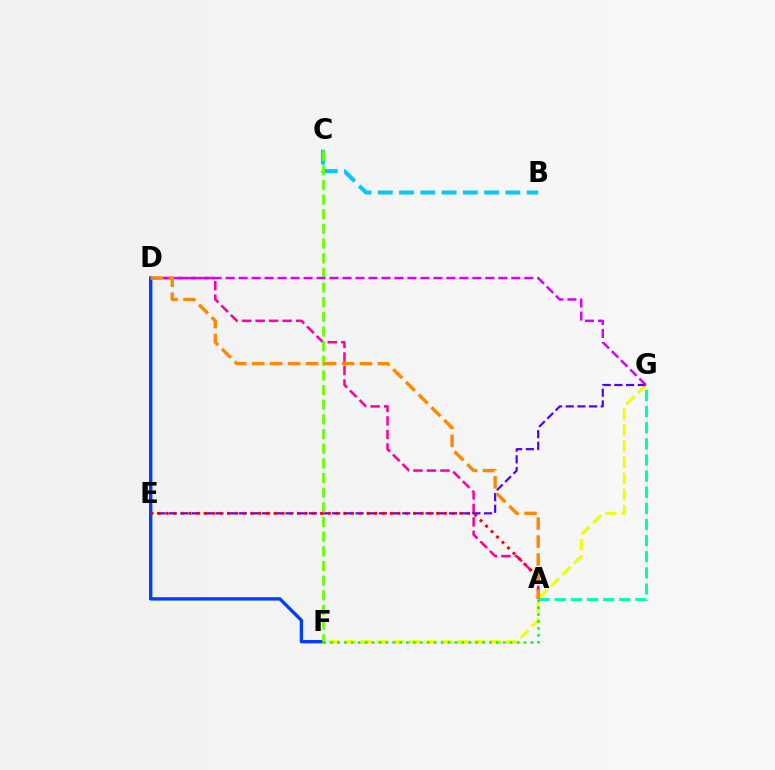{('A', 'G'): [{'color': '#00ffaf', 'line_style': 'dashed', 'thickness': 2.19}], ('A', 'D'): [{'color': '#ff00a0', 'line_style': 'dashed', 'thickness': 1.83}, {'color': '#ff8800', 'line_style': 'dashed', 'thickness': 2.44}], ('F', 'G'): [{'color': '#eeff00', 'line_style': 'dashed', 'thickness': 2.19}], ('E', 'G'): [{'color': '#4f00ff', 'line_style': 'dashed', 'thickness': 1.59}], ('D', 'F'): [{'color': '#003fff', 'line_style': 'solid', 'thickness': 2.43}], ('B', 'C'): [{'color': '#00c7ff', 'line_style': 'dashed', 'thickness': 2.89}], ('C', 'F'): [{'color': '#66ff00', 'line_style': 'dashed', 'thickness': 1.99}], ('D', 'G'): [{'color': '#d600ff', 'line_style': 'dashed', 'thickness': 1.76}], ('A', 'E'): [{'color': '#ff0000', 'line_style': 'dotted', 'thickness': 2.1}], ('A', 'F'): [{'color': '#00ff27', 'line_style': 'dotted', 'thickness': 1.88}]}